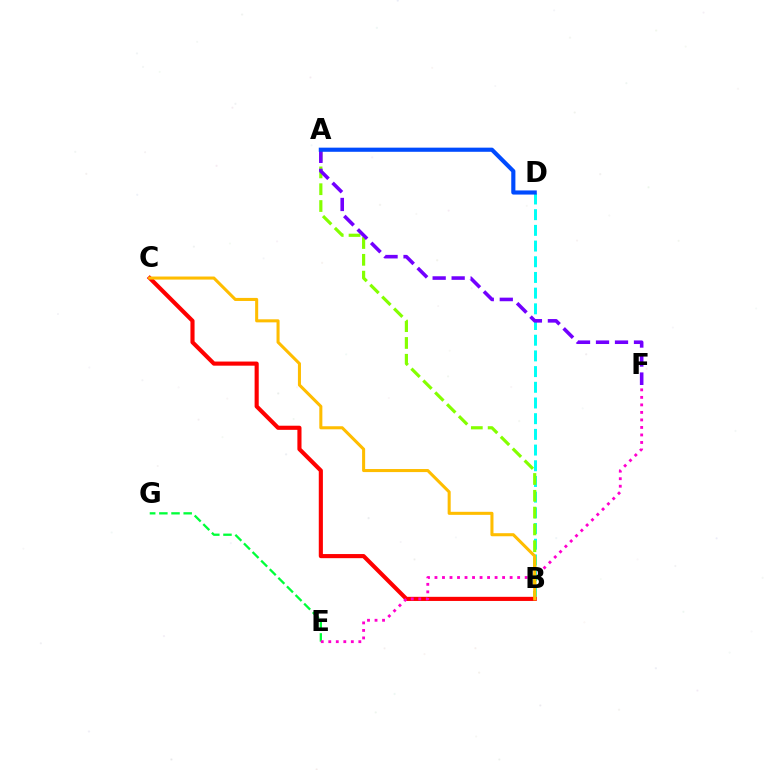{('B', 'D'): [{'color': '#00fff6', 'line_style': 'dashed', 'thickness': 2.13}], ('E', 'G'): [{'color': '#00ff39', 'line_style': 'dashed', 'thickness': 1.65}], ('A', 'B'): [{'color': '#84ff00', 'line_style': 'dashed', 'thickness': 2.28}], ('B', 'C'): [{'color': '#ff0000', 'line_style': 'solid', 'thickness': 2.97}, {'color': '#ffbd00', 'line_style': 'solid', 'thickness': 2.2}], ('A', 'F'): [{'color': '#7200ff', 'line_style': 'dashed', 'thickness': 2.58}], ('E', 'F'): [{'color': '#ff00cf', 'line_style': 'dotted', 'thickness': 2.04}], ('A', 'D'): [{'color': '#004bff', 'line_style': 'solid', 'thickness': 2.98}]}